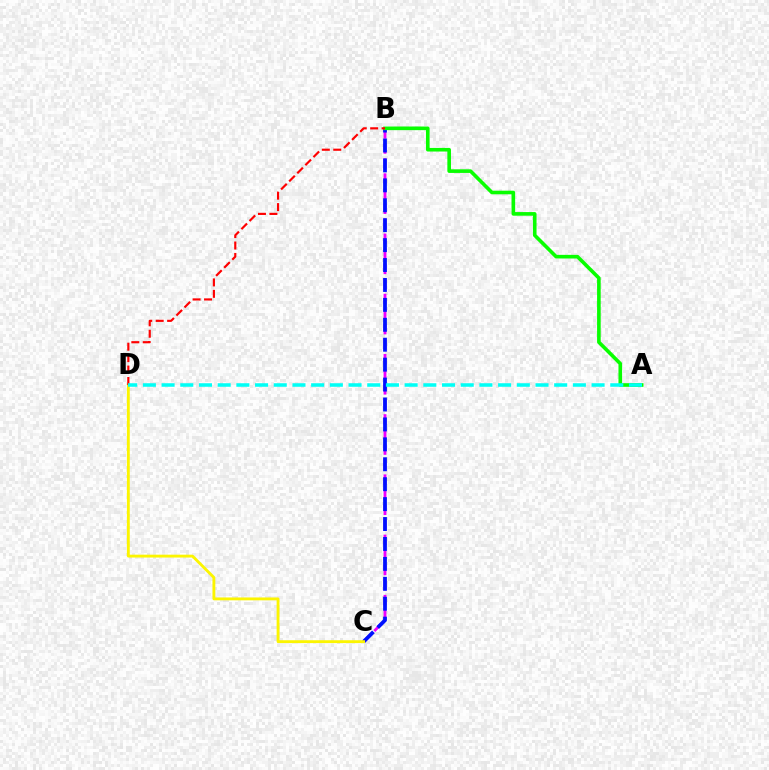{('B', 'C'): [{'color': '#ee00ff', 'line_style': 'dashed', 'thickness': 2.05}, {'color': '#0010ff', 'line_style': 'dashed', 'thickness': 2.71}], ('C', 'D'): [{'color': '#fcf500', 'line_style': 'solid', 'thickness': 2.06}], ('A', 'B'): [{'color': '#08ff00', 'line_style': 'solid', 'thickness': 2.61}], ('B', 'D'): [{'color': '#ff0000', 'line_style': 'dashed', 'thickness': 1.55}], ('A', 'D'): [{'color': '#00fff6', 'line_style': 'dashed', 'thickness': 2.54}]}